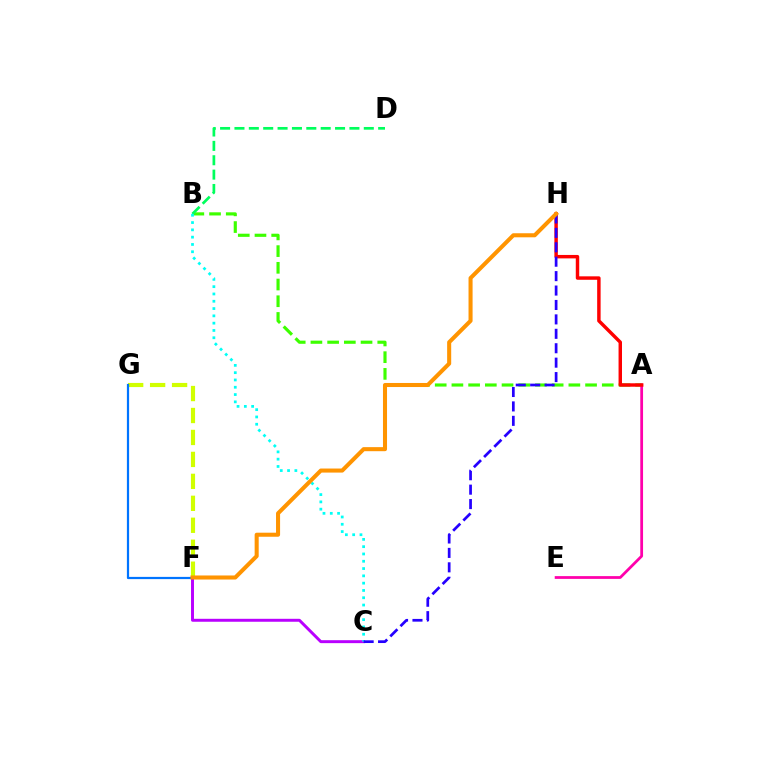{('A', 'B'): [{'color': '#3dff00', 'line_style': 'dashed', 'thickness': 2.27}], ('A', 'E'): [{'color': '#ff00ac', 'line_style': 'solid', 'thickness': 1.99}], ('A', 'H'): [{'color': '#ff0000', 'line_style': 'solid', 'thickness': 2.48}], ('B', 'D'): [{'color': '#00ff5c', 'line_style': 'dashed', 'thickness': 1.95}], ('C', 'F'): [{'color': '#b900ff', 'line_style': 'solid', 'thickness': 2.13}], ('B', 'C'): [{'color': '#00fff6', 'line_style': 'dotted', 'thickness': 1.98}], ('C', 'H'): [{'color': '#2500ff', 'line_style': 'dashed', 'thickness': 1.96}], ('F', 'G'): [{'color': '#d1ff00', 'line_style': 'dashed', 'thickness': 2.98}, {'color': '#0074ff', 'line_style': 'solid', 'thickness': 1.6}], ('F', 'H'): [{'color': '#ff9400', 'line_style': 'solid', 'thickness': 2.92}]}